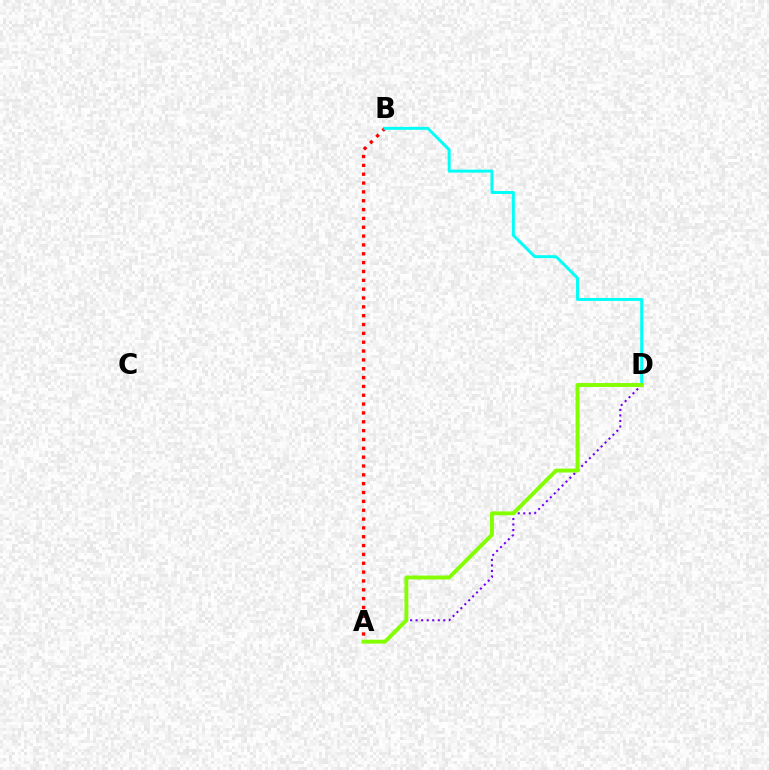{('A', 'D'): [{'color': '#7200ff', 'line_style': 'dotted', 'thickness': 1.5}, {'color': '#84ff00', 'line_style': 'solid', 'thickness': 2.81}], ('A', 'B'): [{'color': '#ff0000', 'line_style': 'dotted', 'thickness': 2.4}], ('B', 'D'): [{'color': '#00fff6', 'line_style': 'solid', 'thickness': 2.13}]}